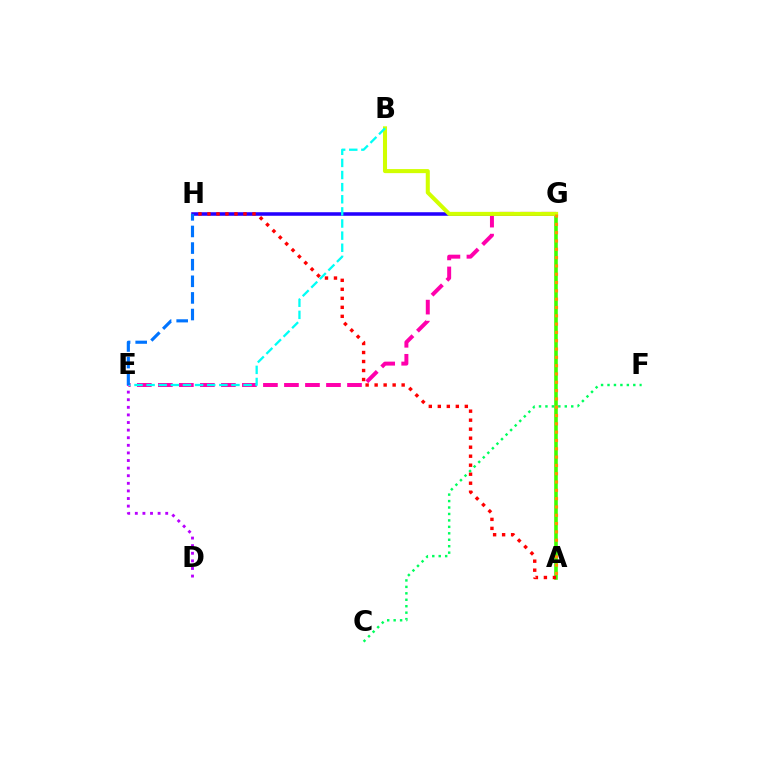{('G', 'H'): [{'color': '#2500ff', 'line_style': 'solid', 'thickness': 2.55}], ('E', 'G'): [{'color': '#ff00ac', 'line_style': 'dashed', 'thickness': 2.86}], ('A', 'G'): [{'color': '#3dff00', 'line_style': 'solid', 'thickness': 2.6}, {'color': '#ff9400', 'line_style': 'dotted', 'thickness': 2.26}], ('A', 'H'): [{'color': '#ff0000', 'line_style': 'dotted', 'thickness': 2.45}], ('D', 'E'): [{'color': '#b900ff', 'line_style': 'dotted', 'thickness': 2.06}], ('C', 'F'): [{'color': '#00ff5c', 'line_style': 'dotted', 'thickness': 1.75}], ('B', 'G'): [{'color': '#d1ff00', 'line_style': 'solid', 'thickness': 2.92}], ('B', 'E'): [{'color': '#00fff6', 'line_style': 'dashed', 'thickness': 1.65}], ('E', 'H'): [{'color': '#0074ff', 'line_style': 'dashed', 'thickness': 2.26}]}